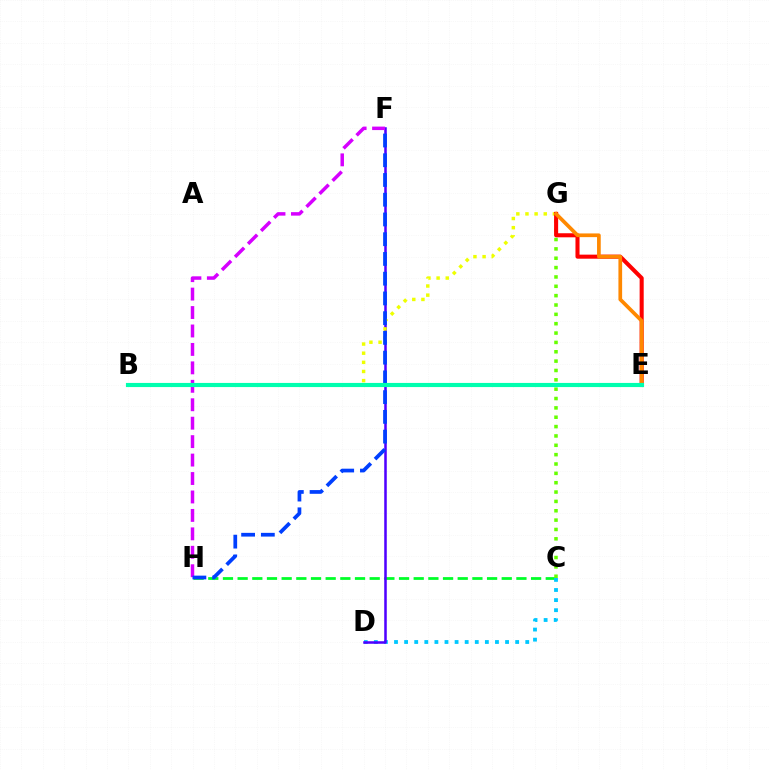{('B', 'E'): [{'color': '#ff00a0', 'line_style': 'dashed', 'thickness': 2.55}, {'color': '#00ffaf', 'line_style': 'solid', 'thickness': 2.98}], ('C', 'H'): [{'color': '#00ff27', 'line_style': 'dashed', 'thickness': 1.99}], ('C', 'G'): [{'color': '#66ff00', 'line_style': 'dotted', 'thickness': 2.54}], ('C', 'D'): [{'color': '#00c7ff', 'line_style': 'dotted', 'thickness': 2.74}], ('D', 'F'): [{'color': '#4f00ff', 'line_style': 'solid', 'thickness': 1.83}], ('B', 'G'): [{'color': '#eeff00', 'line_style': 'dotted', 'thickness': 2.48}], ('E', 'G'): [{'color': '#ff0000', 'line_style': 'solid', 'thickness': 2.93}, {'color': '#ff8800', 'line_style': 'solid', 'thickness': 2.67}], ('F', 'H'): [{'color': '#d600ff', 'line_style': 'dashed', 'thickness': 2.51}, {'color': '#003fff', 'line_style': 'dashed', 'thickness': 2.68}]}